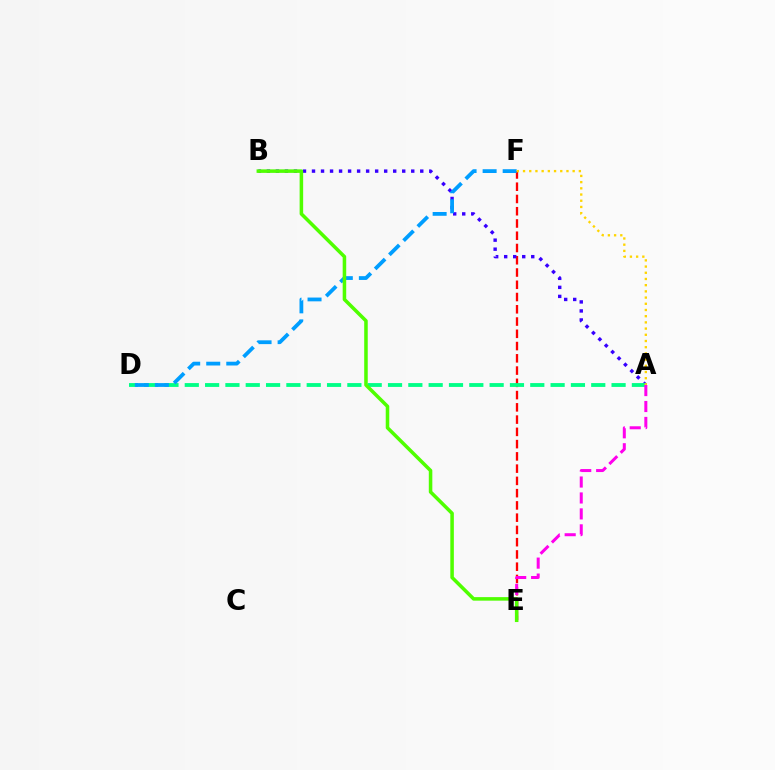{('E', 'F'): [{'color': '#ff0000', 'line_style': 'dashed', 'thickness': 1.67}], ('A', 'B'): [{'color': '#3700ff', 'line_style': 'dotted', 'thickness': 2.45}], ('A', 'D'): [{'color': '#00ff86', 'line_style': 'dashed', 'thickness': 2.76}], ('D', 'F'): [{'color': '#009eff', 'line_style': 'dashed', 'thickness': 2.72}], ('A', 'E'): [{'color': '#ff00ed', 'line_style': 'dashed', 'thickness': 2.17}], ('B', 'E'): [{'color': '#4fff00', 'line_style': 'solid', 'thickness': 2.54}], ('A', 'F'): [{'color': '#ffd500', 'line_style': 'dotted', 'thickness': 1.69}]}